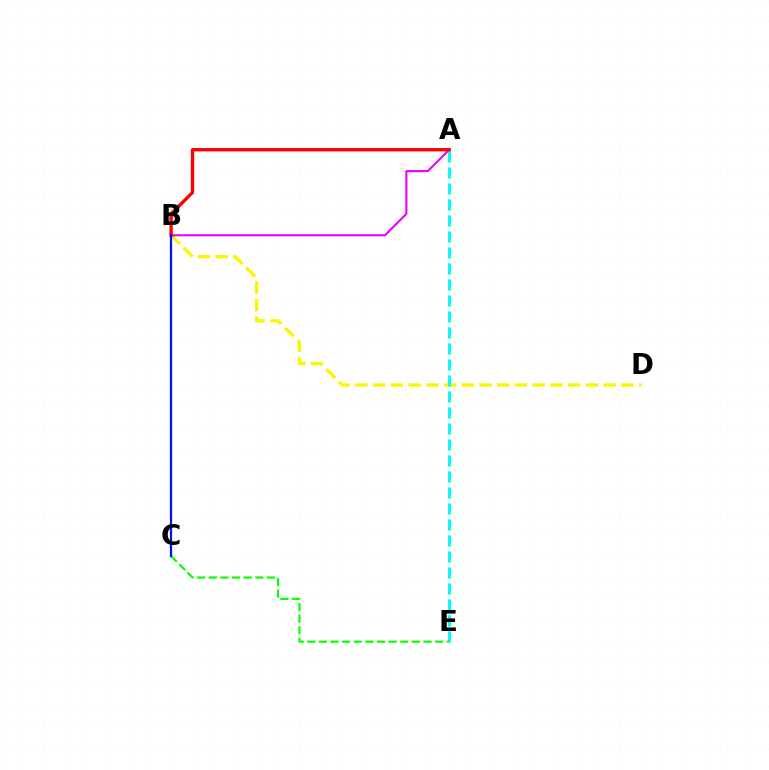{('B', 'D'): [{'color': '#fcf500', 'line_style': 'dashed', 'thickness': 2.41}], ('A', 'E'): [{'color': '#00fff6', 'line_style': 'dashed', 'thickness': 2.17}], ('A', 'B'): [{'color': '#ee00ff', 'line_style': 'solid', 'thickness': 1.52}, {'color': '#ff0000', 'line_style': 'solid', 'thickness': 2.4}], ('C', 'E'): [{'color': '#08ff00', 'line_style': 'dashed', 'thickness': 1.58}], ('B', 'C'): [{'color': '#0010ff', 'line_style': 'solid', 'thickness': 1.62}]}